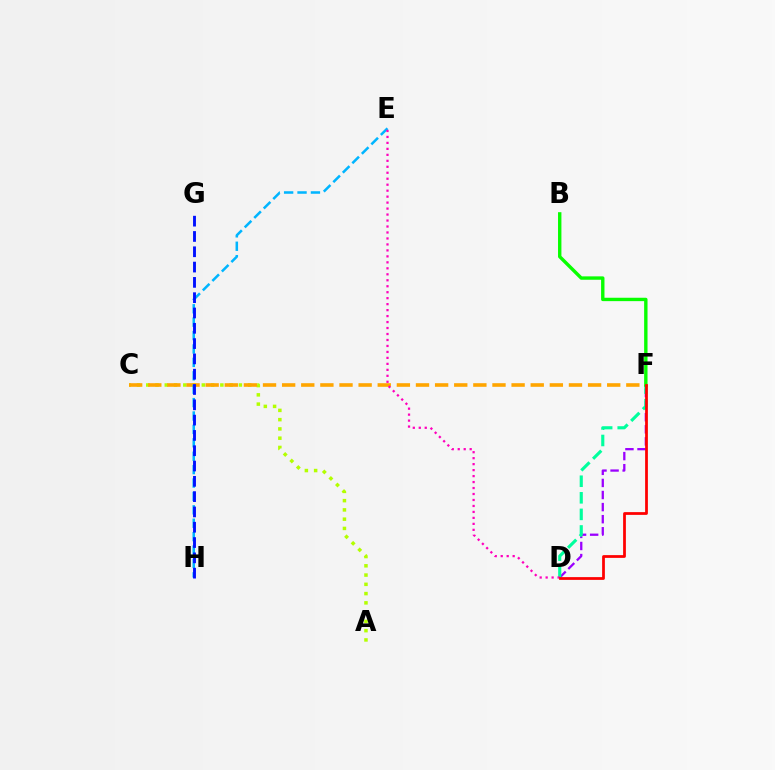{('A', 'C'): [{'color': '#b3ff00', 'line_style': 'dotted', 'thickness': 2.52}], ('D', 'F'): [{'color': '#9b00ff', 'line_style': 'dashed', 'thickness': 1.64}, {'color': '#00ff9d', 'line_style': 'dashed', 'thickness': 2.25}, {'color': '#ff0000', 'line_style': 'solid', 'thickness': 1.98}], ('C', 'F'): [{'color': '#ffa500', 'line_style': 'dashed', 'thickness': 2.6}], ('E', 'H'): [{'color': '#00b5ff', 'line_style': 'dashed', 'thickness': 1.82}], ('B', 'F'): [{'color': '#08ff00', 'line_style': 'solid', 'thickness': 2.44}], ('G', 'H'): [{'color': '#0010ff', 'line_style': 'dashed', 'thickness': 2.08}], ('D', 'E'): [{'color': '#ff00bd', 'line_style': 'dotted', 'thickness': 1.62}]}